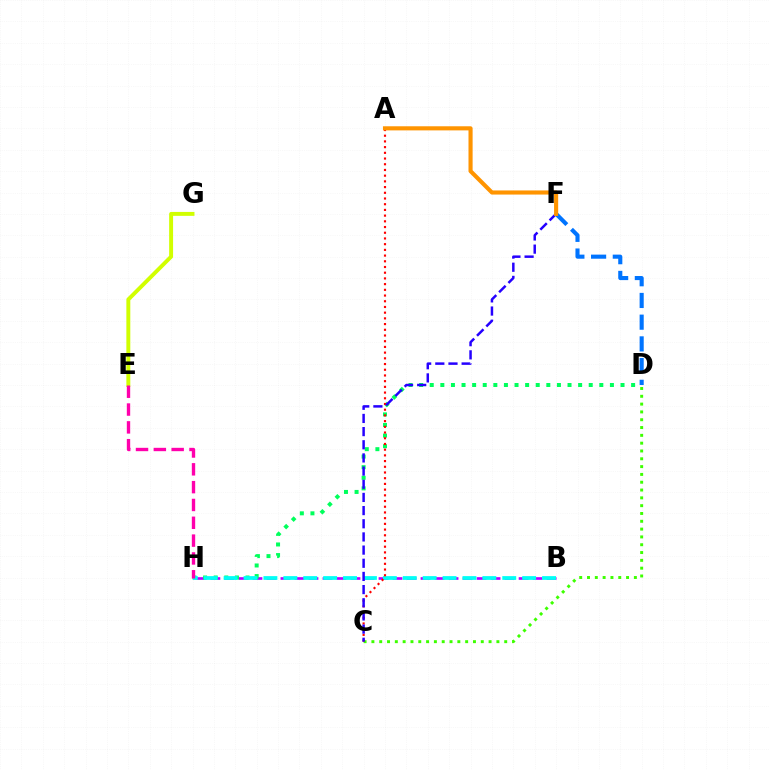{('E', 'G'): [{'color': '#d1ff00', 'line_style': 'solid', 'thickness': 2.83}], ('C', 'D'): [{'color': '#3dff00', 'line_style': 'dotted', 'thickness': 2.12}], ('B', 'H'): [{'color': '#b900ff', 'line_style': 'dashed', 'thickness': 1.9}, {'color': '#00fff6', 'line_style': 'dashed', 'thickness': 2.7}], ('D', 'H'): [{'color': '#00ff5c', 'line_style': 'dotted', 'thickness': 2.88}], ('D', 'F'): [{'color': '#0074ff', 'line_style': 'dashed', 'thickness': 2.95}], ('A', 'C'): [{'color': '#ff0000', 'line_style': 'dotted', 'thickness': 1.55}], ('C', 'F'): [{'color': '#2500ff', 'line_style': 'dashed', 'thickness': 1.79}], ('E', 'H'): [{'color': '#ff00ac', 'line_style': 'dashed', 'thickness': 2.42}], ('A', 'F'): [{'color': '#ff9400', 'line_style': 'solid', 'thickness': 2.96}]}